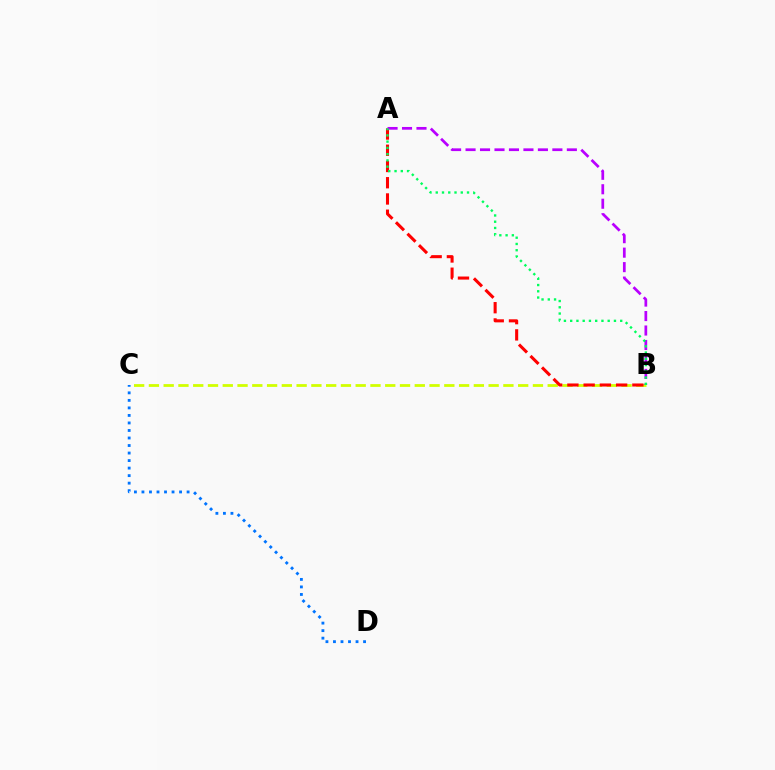{('B', 'C'): [{'color': '#d1ff00', 'line_style': 'dashed', 'thickness': 2.01}], ('A', 'B'): [{'color': '#ff0000', 'line_style': 'dashed', 'thickness': 2.21}, {'color': '#b900ff', 'line_style': 'dashed', 'thickness': 1.97}, {'color': '#00ff5c', 'line_style': 'dotted', 'thickness': 1.7}], ('C', 'D'): [{'color': '#0074ff', 'line_style': 'dotted', 'thickness': 2.04}]}